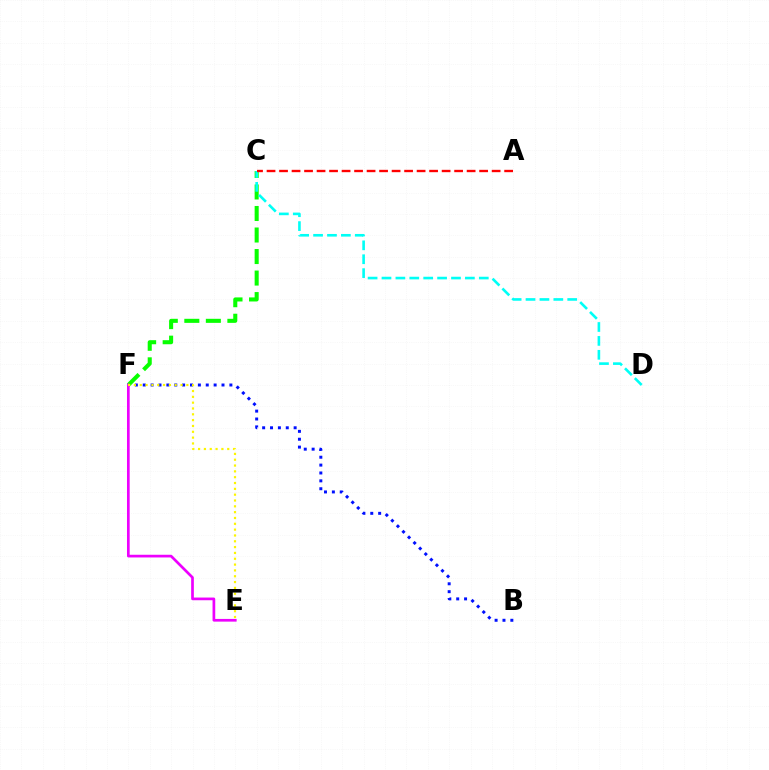{('B', 'F'): [{'color': '#0010ff', 'line_style': 'dotted', 'thickness': 2.14}], ('C', 'F'): [{'color': '#08ff00', 'line_style': 'dashed', 'thickness': 2.92}], ('E', 'F'): [{'color': '#ee00ff', 'line_style': 'solid', 'thickness': 1.94}, {'color': '#fcf500', 'line_style': 'dotted', 'thickness': 1.58}], ('C', 'D'): [{'color': '#00fff6', 'line_style': 'dashed', 'thickness': 1.89}], ('A', 'C'): [{'color': '#ff0000', 'line_style': 'dashed', 'thickness': 1.7}]}